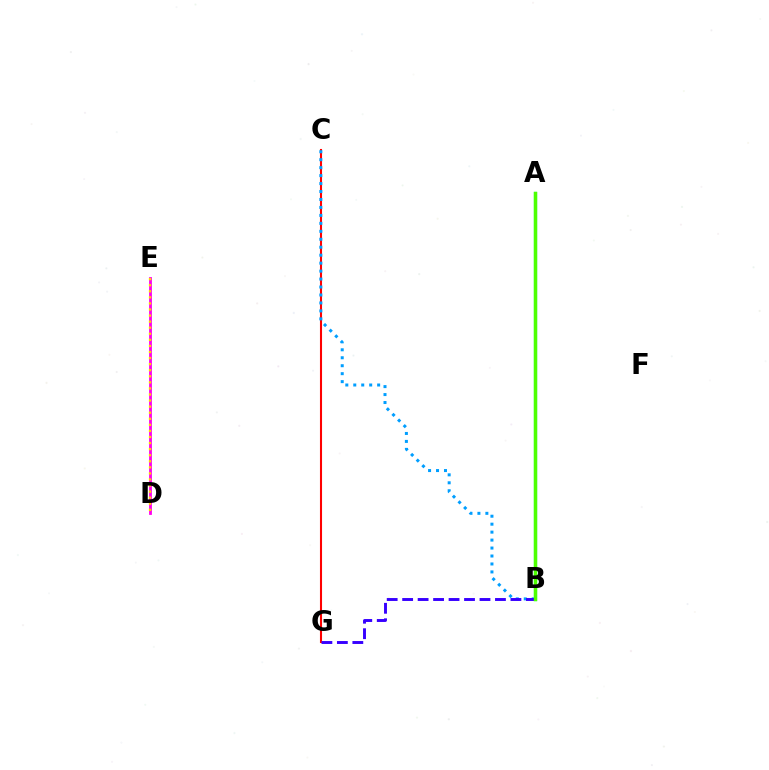{('A', 'B'): [{'color': '#00ff86', 'line_style': 'solid', 'thickness': 2.35}, {'color': '#4fff00', 'line_style': 'solid', 'thickness': 2.42}], ('C', 'G'): [{'color': '#ff0000', 'line_style': 'solid', 'thickness': 1.5}], ('D', 'E'): [{'color': '#ff00ed', 'line_style': 'solid', 'thickness': 2.01}, {'color': '#ffd500', 'line_style': 'dotted', 'thickness': 1.65}], ('B', 'C'): [{'color': '#009eff', 'line_style': 'dotted', 'thickness': 2.16}], ('B', 'G'): [{'color': '#3700ff', 'line_style': 'dashed', 'thickness': 2.1}]}